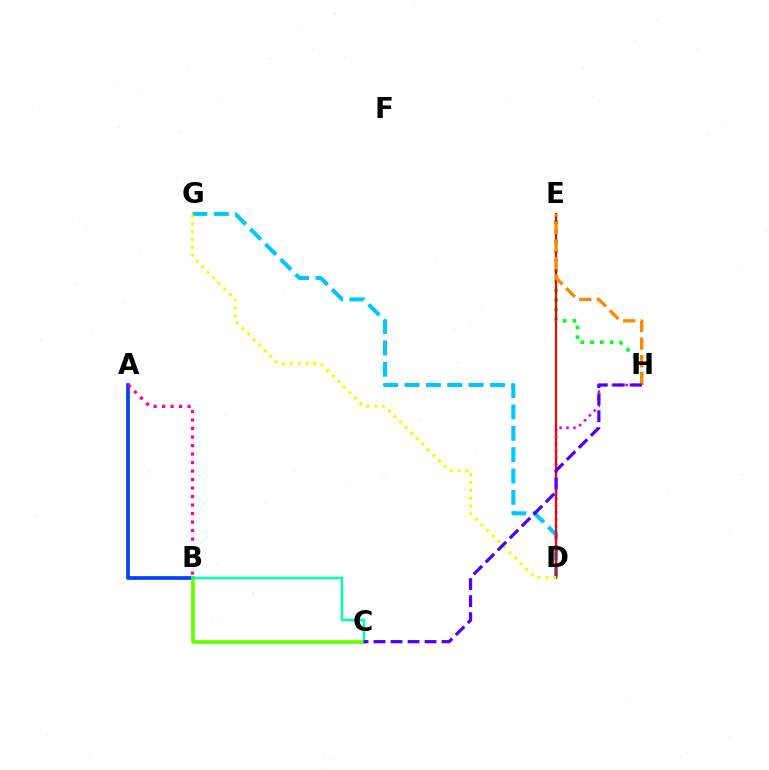{('D', 'G'): [{'color': '#00c7ff', 'line_style': 'dashed', 'thickness': 2.9}, {'color': '#eeff00', 'line_style': 'dotted', 'thickness': 2.13}], ('D', 'H'): [{'color': '#d600ff', 'line_style': 'dotted', 'thickness': 1.87}], ('A', 'B'): [{'color': '#003fff', 'line_style': 'solid', 'thickness': 2.66}, {'color': '#ff00a0', 'line_style': 'dotted', 'thickness': 2.31}], ('B', 'C'): [{'color': '#66ff00', 'line_style': 'solid', 'thickness': 2.66}, {'color': '#00ffaf', 'line_style': 'solid', 'thickness': 1.78}], ('E', 'H'): [{'color': '#00ff27', 'line_style': 'dotted', 'thickness': 2.65}, {'color': '#ff8800', 'line_style': 'dashed', 'thickness': 2.39}], ('D', 'E'): [{'color': '#ff0000', 'line_style': 'solid', 'thickness': 1.59}], ('C', 'H'): [{'color': '#4f00ff', 'line_style': 'dashed', 'thickness': 2.31}]}